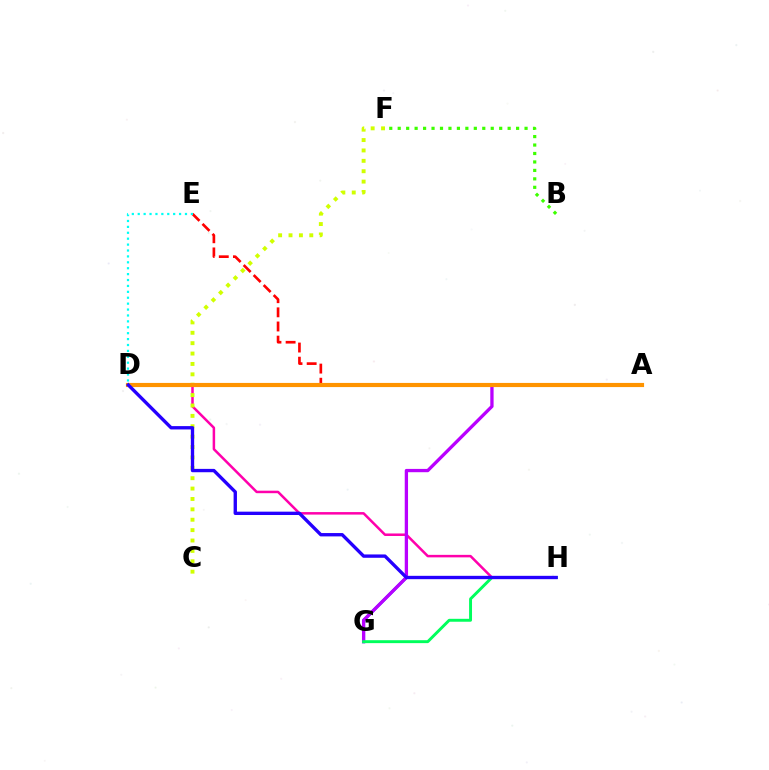{('G', 'H'): [{'color': '#0074ff', 'line_style': 'solid', 'thickness': 2.12}, {'color': '#00ff5c', 'line_style': 'solid', 'thickness': 2.11}], ('B', 'F'): [{'color': '#3dff00', 'line_style': 'dotted', 'thickness': 2.3}], ('D', 'H'): [{'color': '#ff00ac', 'line_style': 'solid', 'thickness': 1.8}, {'color': '#2500ff', 'line_style': 'solid', 'thickness': 2.41}], ('C', 'F'): [{'color': '#d1ff00', 'line_style': 'dotted', 'thickness': 2.82}], ('A', 'G'): [{'color': '#b900ff', 'line_style': 'solid', 'thickness': 2.38}], ('A', 'E'): [{'color': '#ff0000', 'line_style': 'dashed', 'thickness': 1.92}], ('A', 'D'): [{'color': '#ff9400', 'line_style': 'solid', 'thickness': 2.98}], ('D', 'E'): [{'color': '#00fff6', 'line_style': 'dotted', 'thickness': 1.6}]}